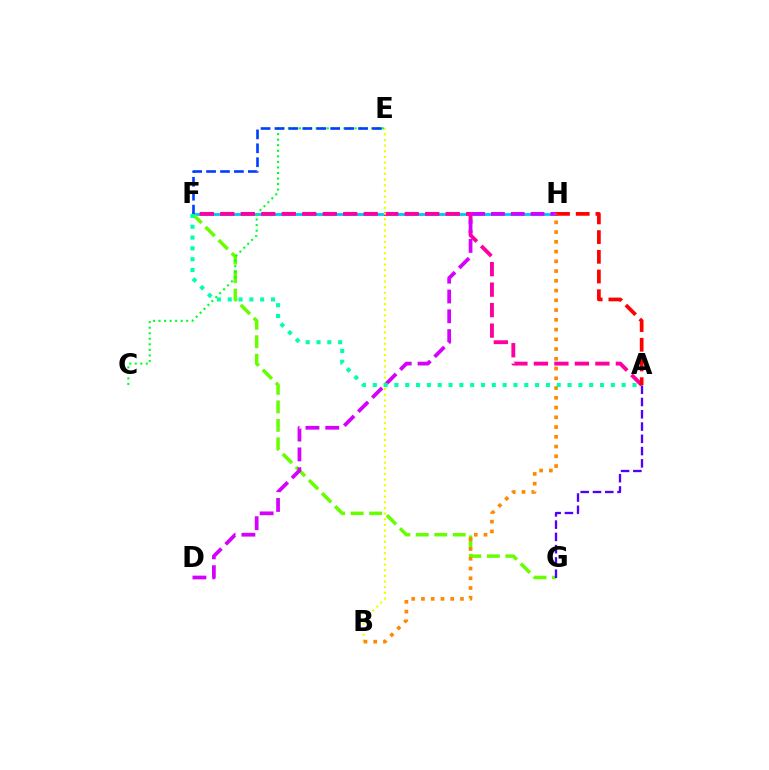{('F', 'H'): [{'color': '#00c7ff', 'line_style': 'solid', 'thickness': 2.04}], ('A', 'F'): [{'color': '#ff00a0', 'line_style': 'dashed', 'thickness': 2.78}, {'color': '#00ffaf', 'line_style': 'dotted', 'thickness': 2.94}], ('F', 'G'): [{'color': '#66ff00', 'line_style': 'dashed', 'thickness': 2.51}], ('B', 'E'): [{'color': '#eeff00', 'line_style': 'dotted', 'thickness': 1.54}], ('A', 'G'): [{'color': '#4f00ff', 'line_style': 'dashed', 'thickness': 1.67}], ('D', 'H'): [{'color': '#d600ff', 'line_style': 'dashed', 'thickness': 2.69}], ('A', 'H'): [{'color': '#ff0000', 'line_style': 'dashed', 'thickness': 2.68}], ('C', 'E'): [{'color': '#00ff27', 'line_style': 'dotted', 'thickness': 1.51}], ('B', 'H'): [{'color': '#ff8800', 'line_style': 'dotted', 'thickness': 2.65}], ('E', 'F'): [{'color': '#003fff', 'line_style': 'dashed', 'thickness': 1.89}]}